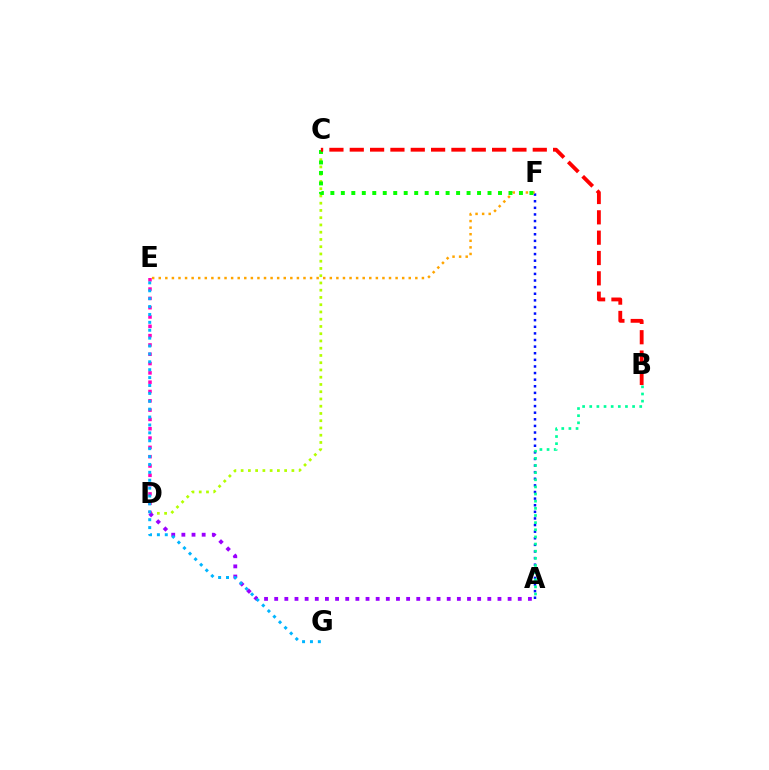{('C', 'D'): [{'color': '#b3ff00', 'line_style': 'dotted', 'thickness': 1.97}], ('D', 'E'): [{'color': '#ff00bd', 'line_style': 'dotted', 'thickness': 2.53}], ('A', 'F'): [{'color': '#0010ff', 'line_style': 'dotted', 'thickness': 1.8}], ('A', 'D'): [{'color': '#9b00ff', 'line_style': 'dotted', 'thickness': 2.76}], ('E', 'F'): [{'color': '#ffa500', 'line_style': 'dotted', 'thickness': 1.79}], ('A', 'B'): [{'color': '#00ff9d', 'line_style': 'dotted', 'thickness': 1.94}], ('E', 'G'): [{'color': '#00b5ff', 'line_style': 'dotted', 'thickness': 2.14}], ('C', 'F'): [{'color': '#08ff00', 'line_style': 'dotted', 'thickness': 2.85}], ('B', 'C'): [{'color': '#ff0000', 'line_style': 'dashed', 'thickness': 2.76}]}